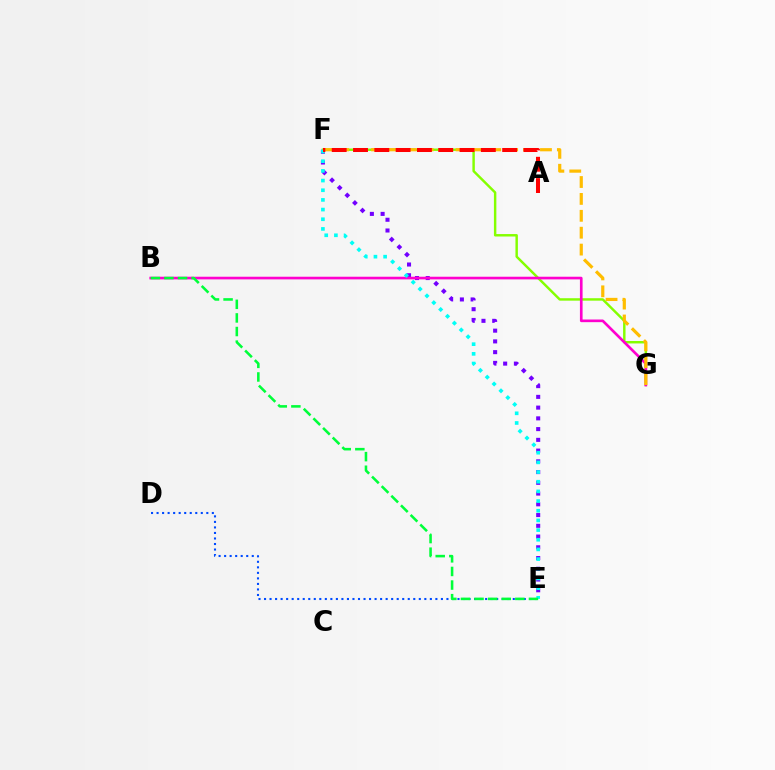{('E', 'F'): [{'color': '#7200ff', 'line_style': 'dotted', 'thickness': 2.92}, {'color': '#00fff6', 'line_style': 'dotted', 'thickness': 2.63}], ('F', 'G'): [{'color': '#84ff00', 'line_style': 'solid', 'thickness': 1.76}, {'color': '#ffbd00', 'line_style': 'dashed', 'thickness': 2.3}], ('D', 'E'): [{'color': '#004bff', 'line_style': 'dotted', 'thickness': 1.5}], ('B', 'G'): [{'color': '#ff00cf', 'line_style': 'solid', 'thickness': 1.91}], ('A', 'F'): [{'color': '#ff0000', 'line_style': 'dashed', 'thickness': 2.89}], ('B', 'E'): [{'color': '#00ff39', 'line_style': 'dashed', 'thickness': 1.85}]}